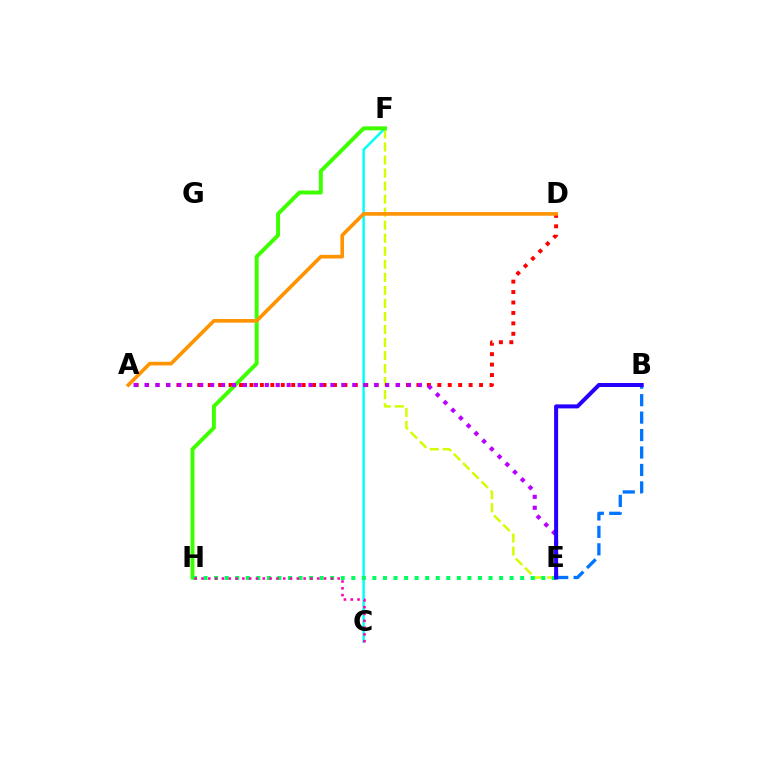{('E', 'F'): [{'color': '#d1ff00', 'line_style': 'dashed', 'thickness': 1.77}], ('C', 'F'): [{'color': '#00fff6', 'line_style': 'solid', 'thickness': 1.78}], ('A', 'D'): [{'color': '#ff0000', 'line_style': 'dotted', 'thickness': 2.84}, {'color': '#ff9400', 'line_style': 'solid', 'thickness': 2.62}], ('F', 'H'): [{'color': '#3dff00', 'line_style': 'solid', 'thickness': 2.83}], ('A', 'E'): [{'color': '#b900ff', 'line_style': 'dotted', 'thickness': 2.97}], ('B', 'E'): [{'color': '#0074ff', 'line_style': 'dashed', 'thickness': 2.37}, {'color': '#2500ff', 'line_style': 'solid', 'thickness': 2.89}], ('E', 'H'): [{'color': '#00ff5c', 'line_style': 'dotted', 'thickness': 2.87}], ('C', 'H'): [{'color': '#ff00ac', 'line_style': 'dotted', 'thickness': 1.85}]}